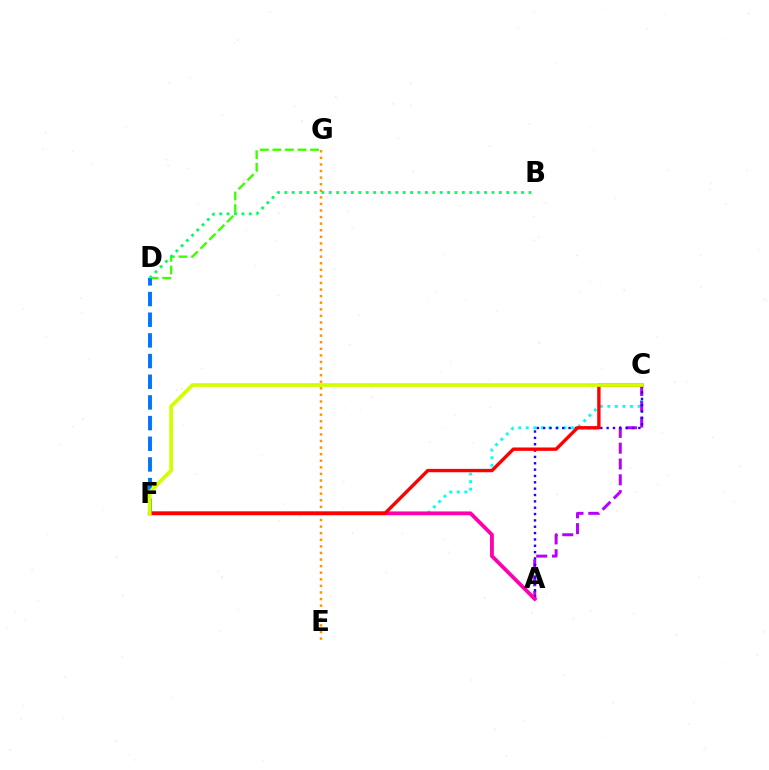{('C', 'F'): [{'color': '#00fff6', 'line_style': 'dotted', 'thickness': 2.05}, {'color': '#ff0000', 'line_style': 'solid', 'thickness': 2.43}, {'color': '#d1ff00', 'line_style': 'solid', 'thickness': 2.69}], ('E', 'G'): [{'color': '#ff9400', 'line_style': 'dotted', 'thickness': 1.79}], ('D', 'G'): [{'color': '#3dff00', 'line_style': 'dashed', 'thickness': 1.71}], ('A', 'C'): [{'color': '#b900ff', 'line_style': 'dashed', 'thickness': 2.15}, {'color': '#2500ff', 'line_style': 'dotted', 'thickness': 1.72}], ('D', 'F'): [{'color': '#0074ff', 'line_style': 'dashed', 'thickness': 2.81}], ('A', 'F'): [{'color': '#ff00ac', 'line_style': 'solid', 'thickness': 2.74}], ('B', 'D'): [{'color': '#00ff5c', 'line_style': 'dotted', 'thickness': 2.01}]}